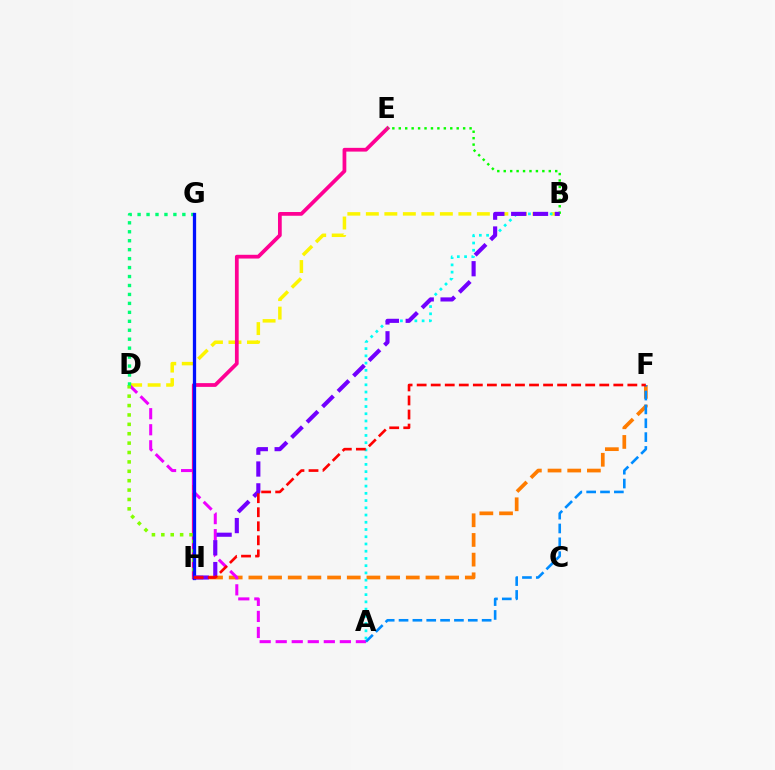{('F', 'H'): [{'color': '#ff7c00', 'line_style': 'dashed', 'thickness': 2.67}, {'color': '#ff0000', 'line_style': 'dashed', 'thickness': 1.91}], ('B', 'D'): [{'color': '#fcf500', 'line_style': 'dashed', 'thickness': 2.51}], ('A', 'B'): [{'color': '#00fff6', 'line_style': 'dotted', 'thickness': 1.97}], ('E', 'H'): [{'color': '#ff0094', 'line_style': 'solid', 'thickness': 2.7}], ('A', 'D'): [{'color': '#ee00ff', 'line_style': 'dashed', 'thickness': 2.18}], ('D', 'H'): [{'color': '#84ff00', 'line_style': 'dotted', 'thickness': 2.55}], ('D', 'G'): [{'color': '#00ff74', 'line_style': 'dotted', 'thickness': 2.43}], ('A', 'F'): [{'color': '#008cff', 'line_style': 'dashed', 'thickness': 1.88}], ('G', 'H'): [{'color': '#0010ff', 'line_style': 'solid', 'thickness': 2.36}], ('B', 'E'): [{'color': '#08ff00', 'line_style': 'dotted', 'thickness': 1.75}], ('B', 'H'): [{'color': '#7200ff', 'line_style': 'dashed', 'thickness': 2.97}]}